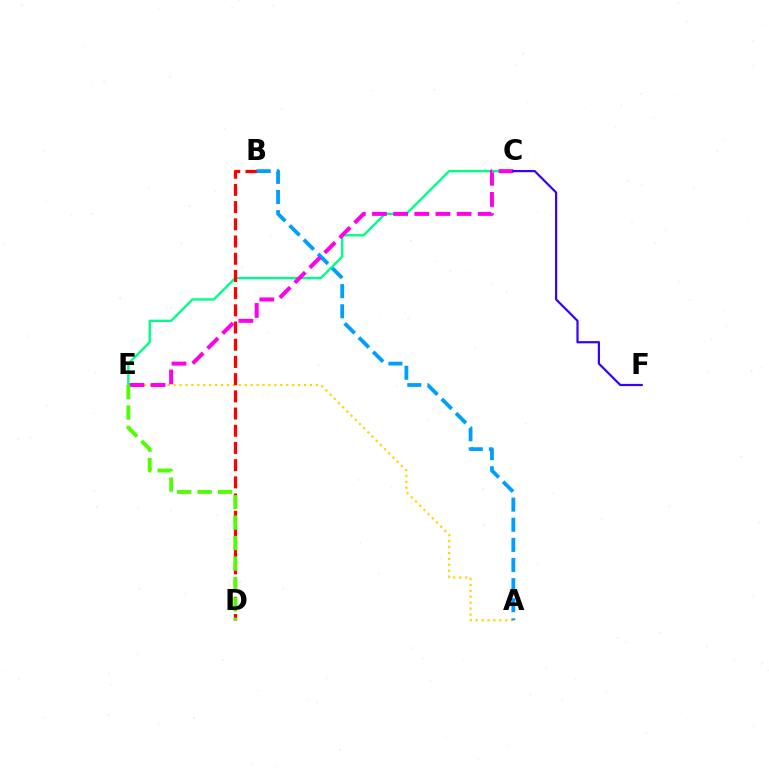{('C', 'E'): [{'color': '#00ff86', 'line_style': 'solid', 'thickness': 1.71}, {'color': '#ff00ed', 'line_style': 'dashed', 'thickness': 2.87}], ('A', 'E'): [{'color': '#ffd500', 'line_style': 'dotted', 'thickness': 1.61}], ('B', 'D'): [{'color': '#ff0000', 'line_style': 'dashed', 'thickness': 2.34}], ('A', 'B'): [{'color': '#009eff', 'line_style': 'dashed', 'thickness': 2.73}], ('D', 'E'): [{'color': '#4fff00', 'line_style': 'dashed', 'thickness': 2.78}], ('C', 'F'): [{'color': '#3700ff', 'line_style': 'solid', 'thickness': 1.58}]}